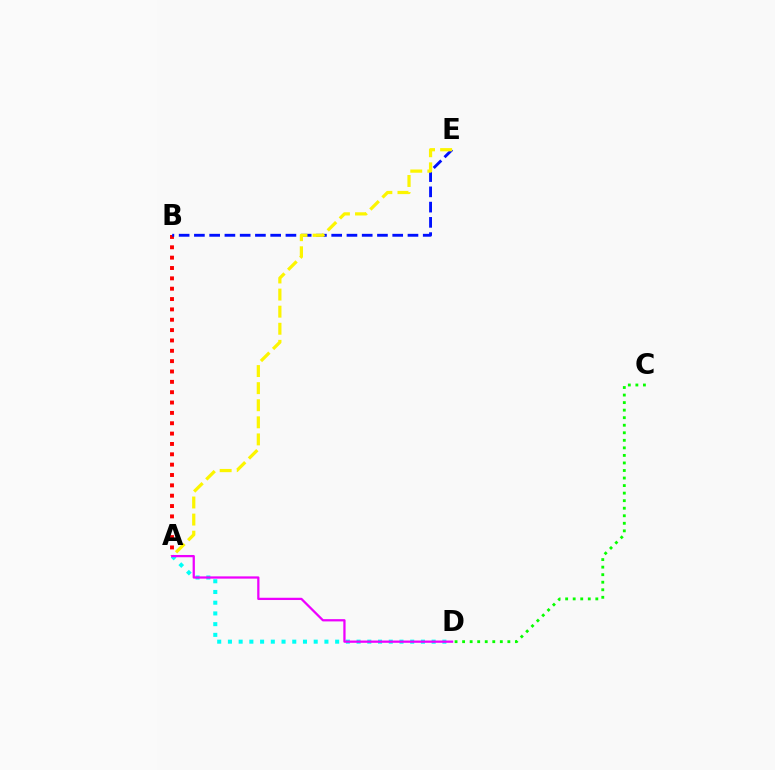{('A', 'B'): [{'color': '#ff0000', 'line_style': 'dotted', 'thickness': 2.81}], ('B', 'E'): [{'color': '#0010ff', 'line_style': 'dashed', 'thickness': 2.07}], ('A', 'E'): [{'color': '#fcf500', 'line_style': 'dashed', 'thickness': 2.32}], ('C', 'D'): [{'color': '#08ff00', 'line_style': 'dotted', 'thickness': 2.05}], ('A', 'D'): [{'color': '#00fff6', 'line_style': 'dotted', 'thickness': 2.91}, {'color': '#ee00ff', 'line_style': 'solid', 'thickness': 1.63}]}